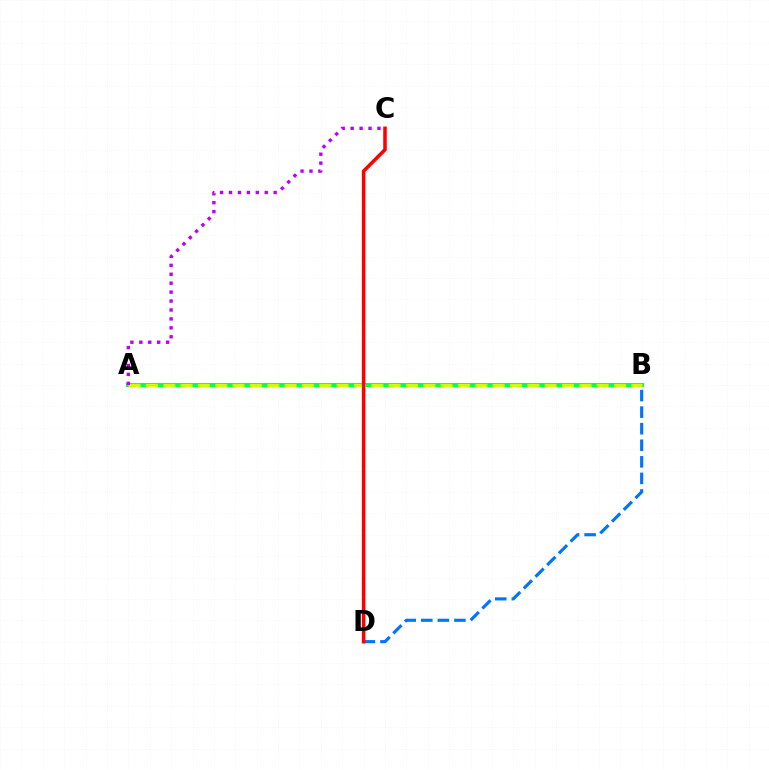{('A', 'B'): [{'color': '#00ff5c', 'line_style': 'solid', 'thickness': 2.93}, {'color': '#d1ff00', 'line_style': 'dashed', 'thickness': 2.36}], ('B', 'D'): [{'color': '#0074ff', 'line_style': 'dashed', 'thickness': 2.25}], ('C', 'D'): [{'color': '#ff0000', 'line_style': 'solid', 'thickness': 2.56}], ('A', 'C'): [{'color': '#b900ff', 'line_style': 'dotted', 'thickness': 2.43}]}